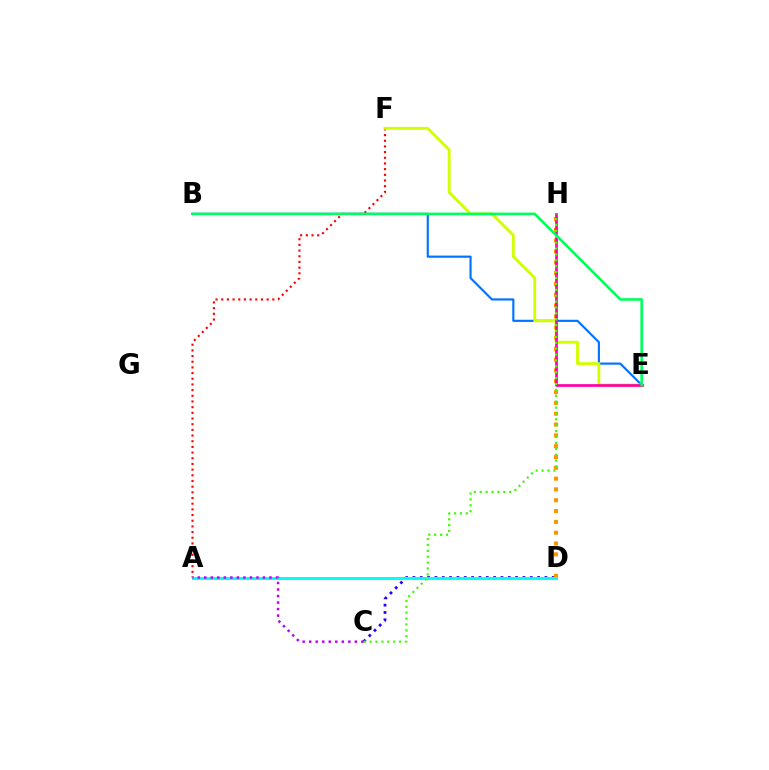{('C', 'D'): [{'color': '#2500ff', 'line_style': 'dotted', 'thickness': 1.99}], ('A', 'F'): [{'color': '#ff0000', 'line_style': 'dotted', 'thickness': 1.54}], ('B', 'E'): [{'color': '#0074ff', 'line_style': 'solid', 'thickness': 1.55}, {'color': '#00ff5c', 'line_style': 'solid', 'thickness': 1.86}], ('D', 'H'): [{'color': '#ff9400', 'line_style': 'dotted', 'thickness': 2.94}], ('E', 'F'): [{'color': '#d1ff00', 'line_style': 'solid', 'thickness': 2.07}], ('A', 'D'): [{'color': '#00fff6', 'line_style': 'solid', 'thickness': 2.18}], ('E', 'H'): [{'color': '#ff00ac', 'line_style': 'solid', 'thickness': 1.95}], ('C', 'H'): [{'color': '#3dff00', 'line_style': 'dotted', 'thickness': 1.6}], ('A', 'C'): [{'color': '#b900ff', 'line_style': 'dotted', 'thickness': 1.77}]}